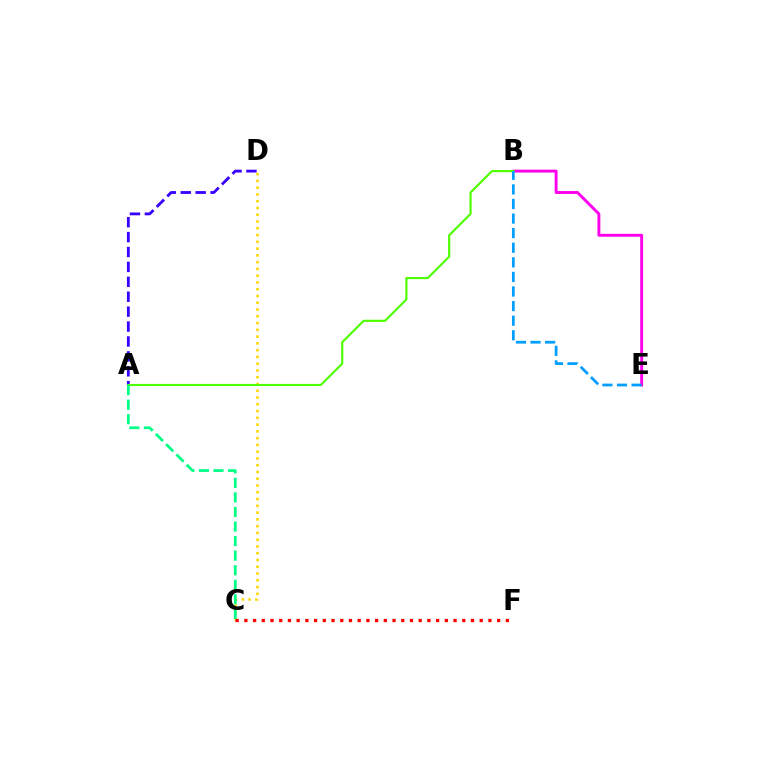{('A', 'D'): [{'color': '#3700ff', 'line_style': 'dashed', 'thickness': 2.03}], ('C', 'D'): [{'color': '#ffd500', 'line_style': 'dotted', 'thickness': 1.84}], ('C', 'F'): [{'color': '#ff0000', 'line_style': 'dotted', 'thickness': 2.37}], ('B', 'E'): [{'color': '#ff00ed', 'line_style': 'solid', 'thickness': 2.09}, {'color': '#009eff', 'line_style': 'dashed', 'thickness': 1.98}], ('A', 'B'): [{'color': '#4fff00', 'line_style': 'solid', 'thickness': 1.55}], ('A', 'C'): [{'color': '#00ff86', 'line_style': 'dashed', 'thickness': 1.98}]}